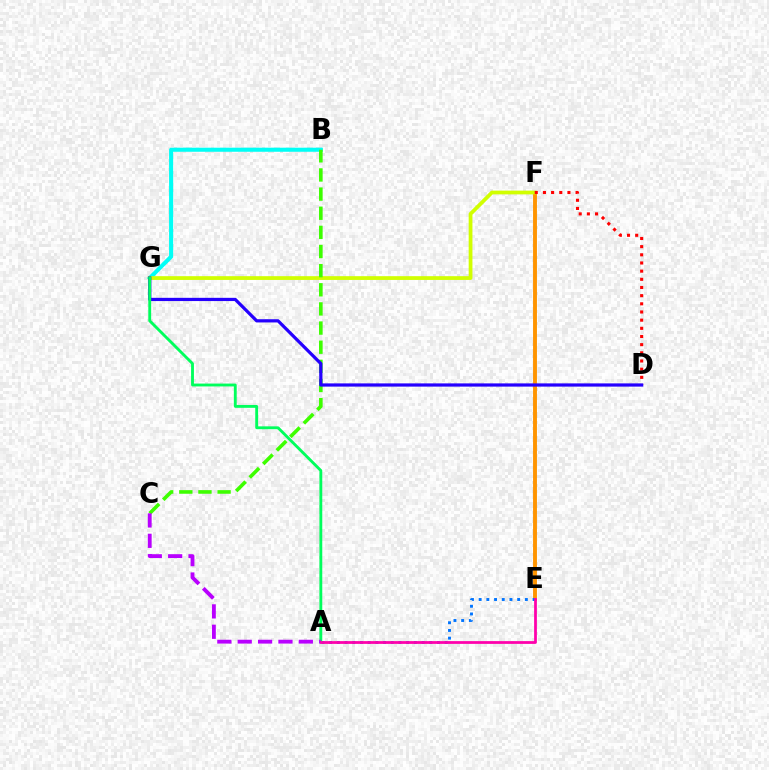{('B', 'G'): [{'color': '#00fff6', 'line_style': 'solid', 'thickness': 2.93}], ('E', 'F'): [{'color': '#ff9400', 'line_style': 'solid', 'thickness': 2.8}], ('F', 'G'): [{'color': '#d1ff00', 'line_style': 'solid', 'thickness': 2.71}], ('B', 'C'): [{'color': '#3dff00', 'line_style': 'dashed', 'thickness': 2.6}], ('D', 'F'): [{'color': '#ff0000', 'line_style': 'dotted', 'thickness': 2.22}], ('A', 'E'): [{'color': '#0074ff', 'line_style': 'dotted', 'thickness': 2.09}, {'color': '#ff00ac', 'line_style': 'solid', 'thickness': 1.99}], ('D', 'G'): [{'color': '#2500ff', 'line_style': 'solid', 'thickness': 2.32}], ('A', 'G'): [{'color': '#00ff5c', 'line_style': 'solid', 'thickness': 2.06}], ('A', 'C'): [{'color': '#b900ff', 'line_style': 'dashed', 'thickness': 2.77}]}